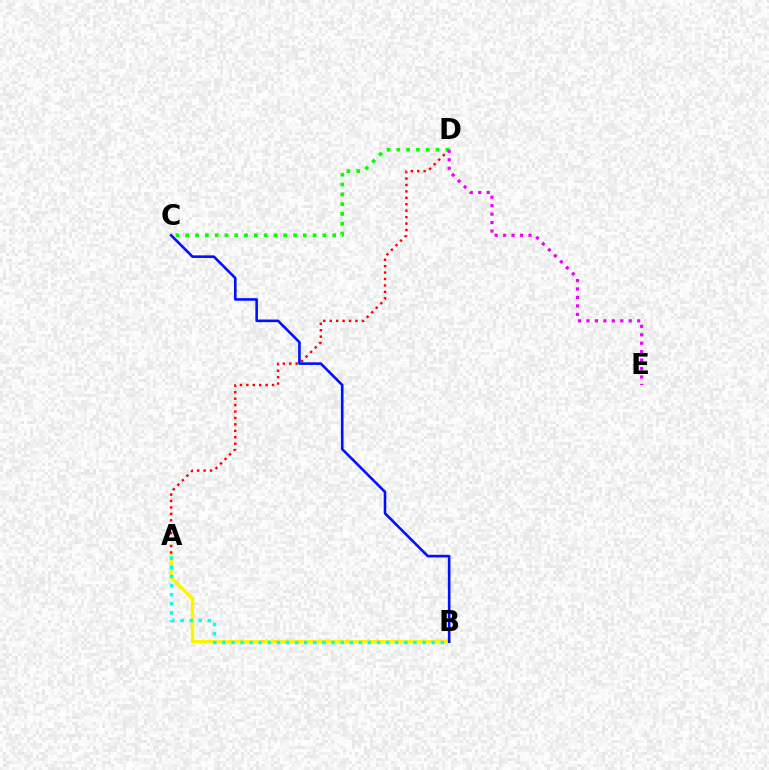{('A', 'B'): [{'color': '#fcf500', 'line_style': 'solid', 'thickness': 2.47}, {'color': '#00fff6', 'line_style': 'dotted', 'thickness': 2.47}], ('A', 'D'): [{'color': '#ff0000', 'line_style': 'dotted', 'thickness': 1.75}], ('C', 'D'): [{'color': '#08ff00', 'line_style': 'dotted', 'thickness': 2.66}], ('B', 'C'): [{'color': '#0010ff', 'line_style': 'solid', 'thickness': 1.88}], ('D', 'E'): [{'color': '#ee00ff', 'line_style': 'dotted', 'thickness': 2.3}]}